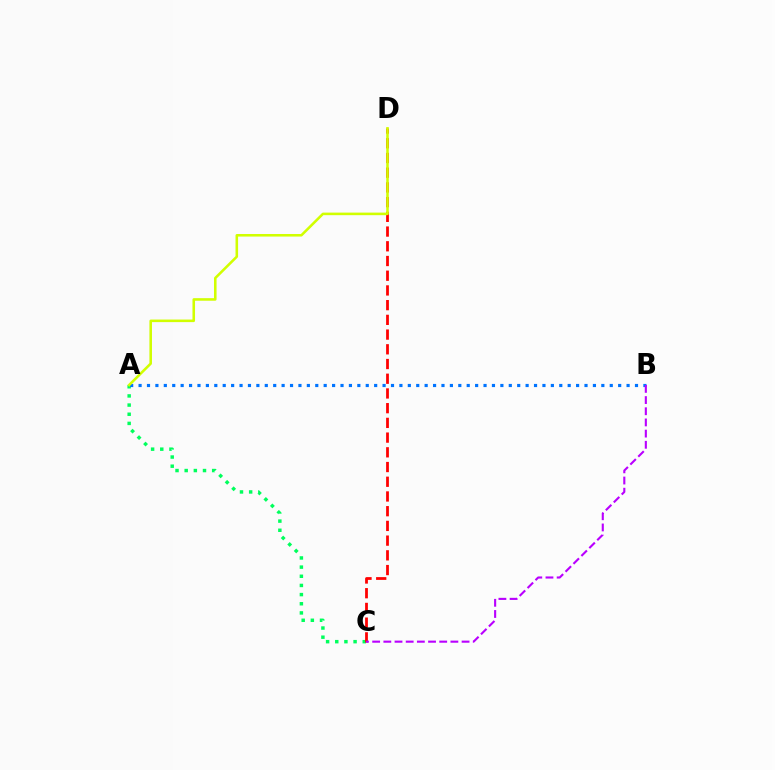{('A', 'C'): [{'color': '#00ff5c', 'line_style': 'dotted', 'thickness': 2.49}], ('C', 'D'): [{'color': '#ff0000', 'line_style': 'dashed', 'thickness': 2.0}], ('A', 'B'): [{'color': '#0074ff', 'line_style': 'dotted', 'thickness': 2.29}], ('B', 'C'): [{'color': '#b900ff', 'line_style': 'dashed', 'thickness': 1.52}], ('A', 'D'): [{'color': '#d1ff00', 'line_style': 'solid', 'thickness': 1.85}]}